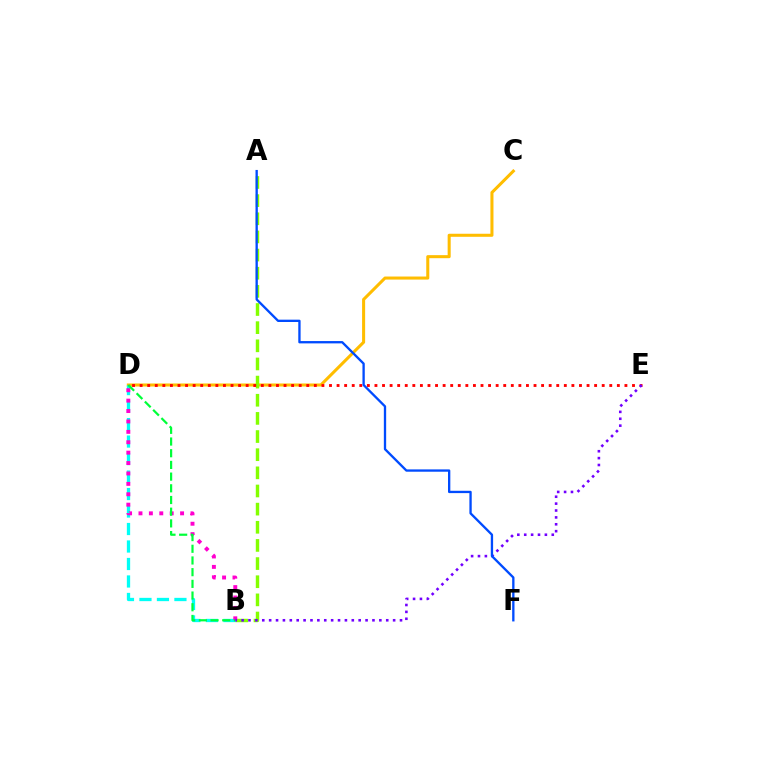{('C', 'D'): [{'color': '#ffbd00', 'line_style': 'solid', 'thickness': 2.19}], ('A', 'B'): [{'color': '#84ff00', 'line_style': 'dashed', 'thickness': 2.47}], ('B', 'D'): [{'color': '#00fff6', 'line_style': 'dashed', 'thickness': 2.38}, {'color': '#ff00cf', 'line_style': 'dotted', 'thickness': 2.83}, {'color': '#00ff39', 'line_style': 'dashed', 'thickness': 1.59}], ('D', 'E'): [{'color': '#ff0000', 'line_style': 'dotted', 'thickness': 2.06}], ('B', 'E'): [{'color': '#7200ff', 'line_style': 'dotted', 'thickness': 1.87}], ('A', 'F'): [{'color': '#004bff', 'line_style': 'solid', 'thickness': 1.67}]}